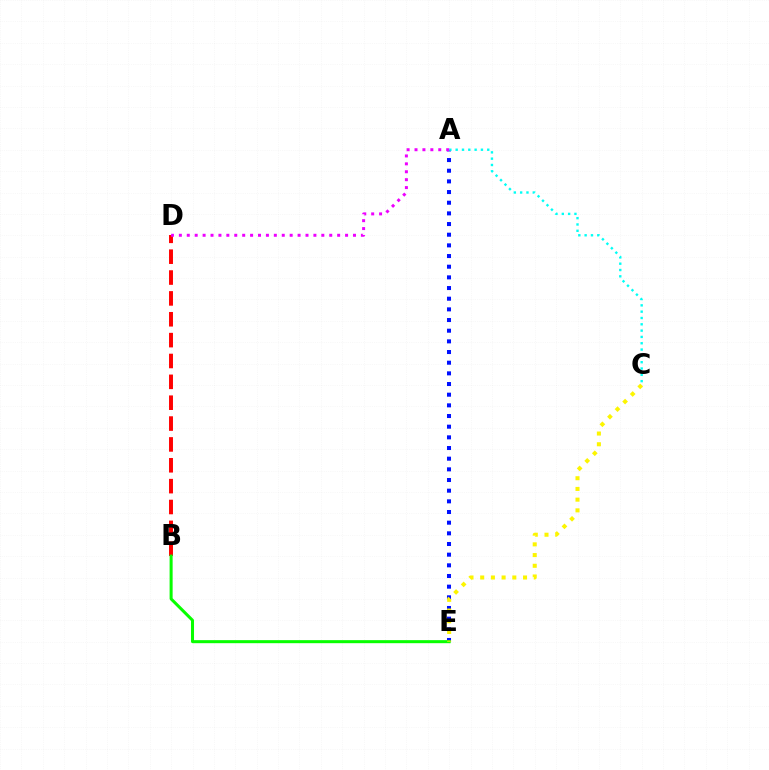{('B', 'D'): [{'color': '#ff0000', 'line_style': 'dashed', 'thickness': 2.83}], ('A', 'E'): [{'color': '#0010ff', 'line_style': 'dotted', 'thickness': 2.9}], ('B', 'E'): [{'color': '#08ff00', 'line_style': 'solid', 'thickness': 2.18}], ('C', 'E'): [{'color': '#fcf500', 'line_style': 'dotted', 'thickness': 2.91}], ('A', 'C'): [{'color': '#00fff6', 'line_style': 'dotted', 'thickness': 1.72}], ('A', 'D'): [{'color': '#ee00ff', 'line_style': 'dotted', 'thickness': 2.15}]}